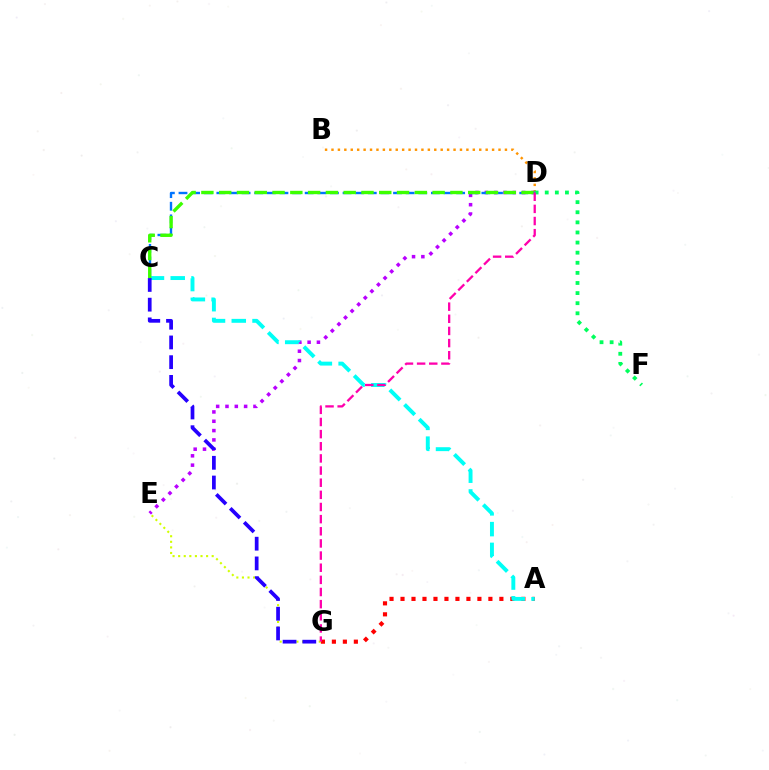{('A', 'G'): [{'color': '#ff0000', 'line_style': 'dotted', 'thickness': 2.98}], ('B', 'D'): [{'color': '#ff9400', 'line_style': 'dotted', 'thickness': 1.75}], ('E', 'G'): [{'color': '#d1ff00', 'line_style': 'dotted', 'thickness': 1.52}], ('D', 'E'): [{'color': '#b900ff', 'line_style': 'dotted', 'thickness': 2.53}], ('C', 'D'): [{'color': '#0074ff', 'line_style': 'dashed', 'thickness': 1.71}, {'color': '#3dff00', 'line_style': 'dashed', 'thickness': 2.42}], ('A', 'C'): [{'color': '#00fff6', 'line_style': 'dashed', 'thickness': 2.82}], ('C', 'G'): [{'color': '#2500ff', 'line_style': 'dashed', 'thickness': 2.68}], ('D', 'F'): [{'color': '#00ff5c', 'line_style': 'dotted', 'thickness': 2.75}], ('D', 'G'): [{'color': '#ff00ac', 'line_style': 'dashed', 'thickness': 1.65}]}